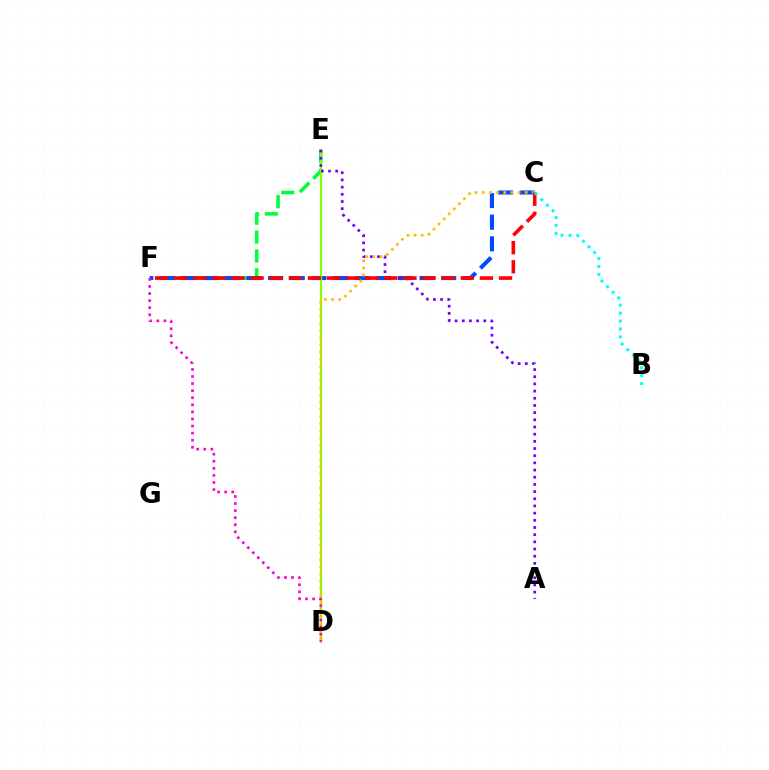{('E', 'F'): [{'color': '#00ff39', 'line_style': 'dashed', 'thickness': 2.57}], ('C', 'F'): [{'color': '#004bff', 'line_style': 'dashed', 'thickness': 2.94}, {'color': '#ff0000', 'line_style': 'dashed', 'thickness': 2.6}], ('D', 'E'): [{'color': '#84ff00', 'line_style': 'solid', 'thickness': 1.56}], ('A', 'E'): [{'color': '#7200ff', 'line_style': 'dotted', 'thickness': 1.95}], ('D', 'F'): [{'color': '#ff00cf', 'line_style': 'dotted', 'thickness': 1.92}], ('C', 'D'): [{'color': '#ffbd00', 'line_style': 'dotted', 'thickness': 1.94}], ('B', 'C'): [{'color': '#00fff6', 'line_style': 'dotted', 'thickness': 2.15}]}